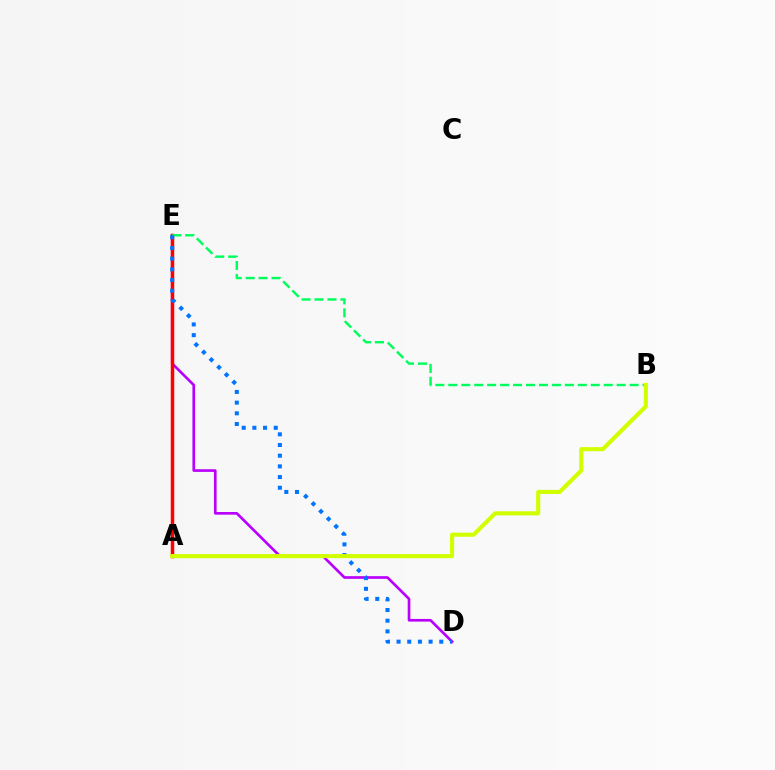{('D', 'E'): [{'color': '#b900ff', 'line_style': 'solid', 'thickness': 1.92}, {'color': '#0074ff', 'line_style': 'dotted', 'thickness': 2.9}], ('A', 'E'): [{'color': '#ff0000', 'line_style': 'solid', 'thickness': 2.51}], ('B', 'E'): [{'color': '#00ff5c', 'line_style': 'dashed', 'thickness': 1.76}], ('A', 'B'): [{'color': '#d1ff00', 'line_style': 'solid', 'thickness': 2.96}]}